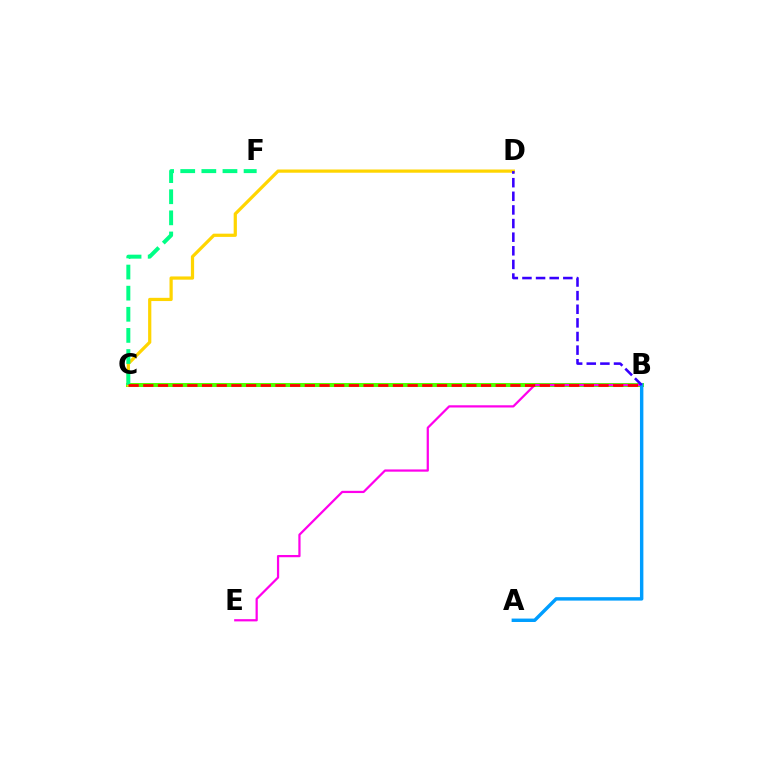{('B', 'C'): [{'color': '#4fff00', 'line_style': 'solid', 'thickness': 2.89}, {'color': '#ff0000', 'line_style': 'dashed', 'thickness': 1.99}], ('B', 'E'): [{'color': '#ff00ed', 'line_style': 'solid', 'thickness': 1.61}], ('C', 'D'): [{'color': '#ffd500', 'line_style': 'solid', 'thickness': 2.32}], ('C', 'F'): [{'color': '#00ff86', 'line_style': 'dashed', 'thickness': 2.87}], ('A', 'B'): [{'color': '#009eff', 'line_style': 'solid', 'thickness': 2.46}], ('B', 'D'): [{'color': '#3700ff', 'line_style': 'dashed', 'thickness': 1.85}]}